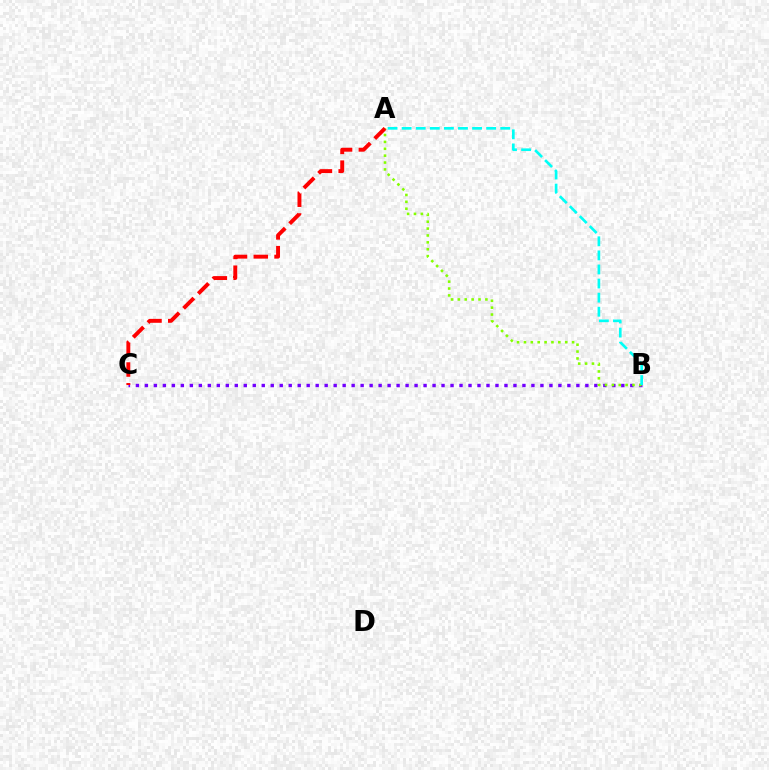{('B', 'C'): [{'color': '#7200ff', 'line_style': 'dotted', 'thickness': 2.44}], ('A', 'B'): [{'color': '#84ff00', 'line_style': 'dotted', 'thickness': 1.87}, {'color': '#00fff6', 'line_style': 'dashed', 'thickness': 1.91}], ('A', 'C'): [{'color': '#ff0000', 'line_style': 'dashed', 'thickness': 2.82}]}